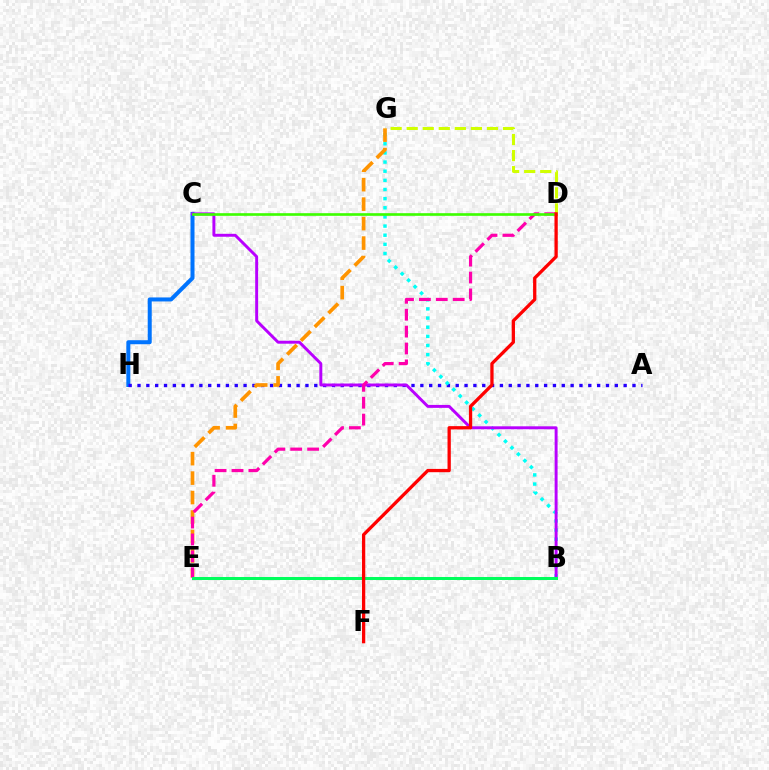{('C', 'H'): [{'color': '#0074ff', 'line_style': 'solid', 'thickness': 2.88}], ('A', 'H'): [{'color': '#2500ff', 'line_style': 'dotted', 'thickness': 2.4}], ('B', 'G'): [{'color': '#00fff6', 'line_style': 'dotted', 'thickness': 2.48}], ('B', 'C'): [{'color': '#b900ff', 'line_style': 'solid', 'thickness': 2.12}], ('E', 'G'): [{'color': '#ff9400', 'line_style': 'dashed', 'thickness': 2.64}], ('D', 'E'): [{'color': '#ff00ac', 'line_style': 'dashed', 'thickness': 2.29}], ('C', 'D'): [{'color': '#3dff00', 'line_style': 'solid', 'thickness': 1.91}], ('D', 'G'): [{'color': '#d1ff00', 'line_style': 'dashed', 'thickness': 2.18}], ('B', 'E'): [{'color': '#00ff5c', 'line_style': 'solid', 'thickness': 2.17}], ('D', 'F'): [{'color': '#ff0000', 'line_style': 'solid', 'thickness': 2.37}]}